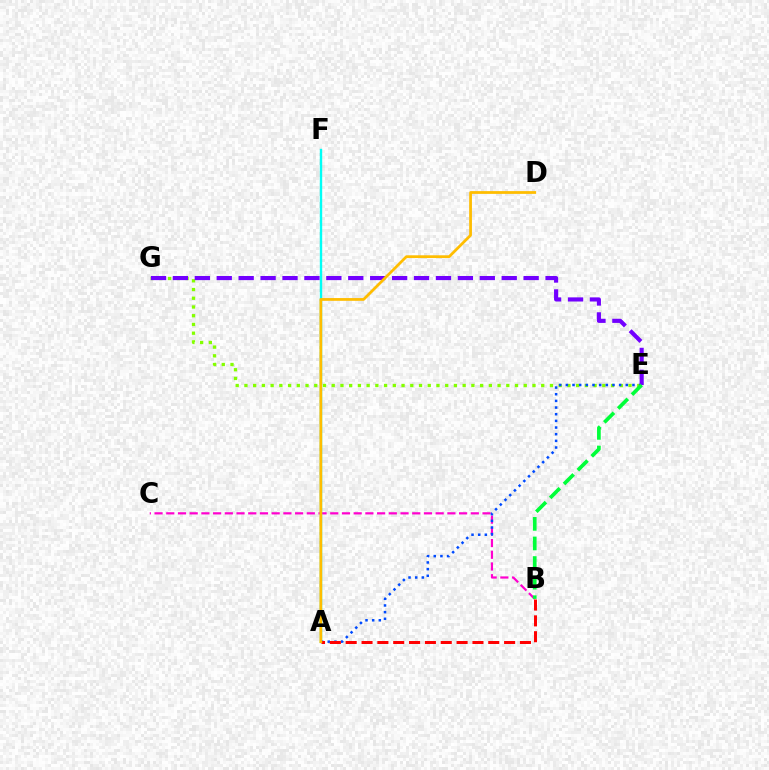{('B', 'C'): [{'color': '#ff00cf', 'line_style': 'dashed', 'thickness': 1.59}], ('E', 'G'): [{'color': '#84ff00', 'line_style': 'dotted', 'thickness': 2.37}, {'color': '#7200ff', 'line_style': 'dashed', 'thickness': 2.98}], ('A', 'E'): [{'color': '#004bff', 'line_style': 'dotted', 'thickness': 1.81}], ('A', 'F'): [{'color': '#00fff6', 'line_style': 'solid', 'thickness': 1.72}], ('A', 'B'): [{'color': '#ff0000', 'line_style': 'dashed', 'thickness': 2.15}], ('B', 'E'): [{'color': '#00ff39', 'line_style': 'dashed', 'thickness': 2.66}], ('A', 'D'): [{'color': '#ffbd00', 'line_style': 'solid', 'thickness': 1.99}]}